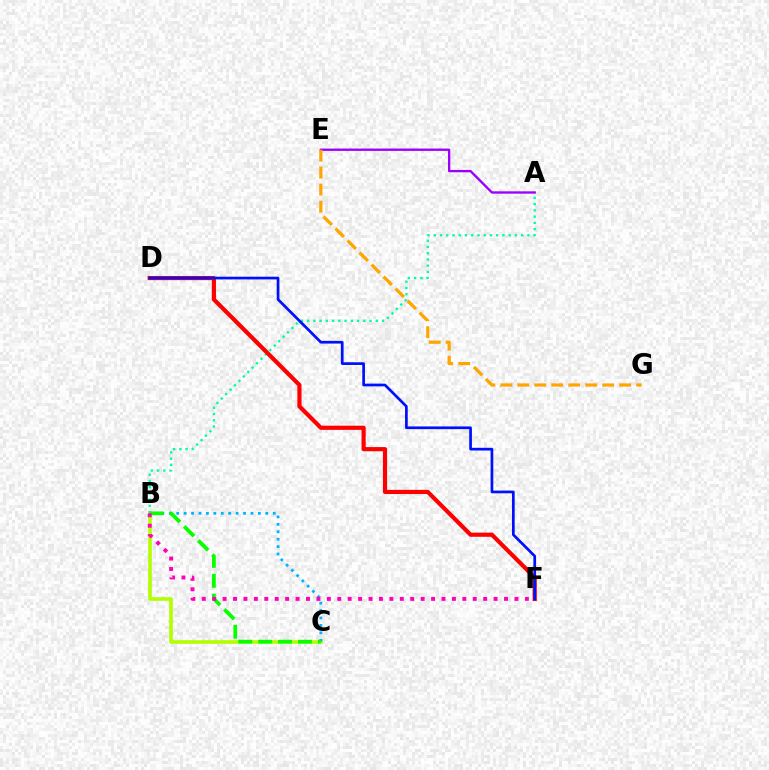{('B', 'C'): [{'color': '#b3ff00', 'line_style': 'solid', 'thickness': 2.61}, {'color': '#00b5ff', 'line_style': 'dotted', 'thickness': 2.02}, {'color': '#08ff00', 'line_style': 'dashed', 'thickness': 2.71}], ('A', 'B'): [{'color': '#00ff9d', 'line_style': 'dotted', 'thickness': 1.7}], ('D', 'F'): [{'color': '#ff0000', 'line_style': 'solid', 'thickness': 3.0}, {'color': '#0010ff', 'line_style': 'solid', 'thickness': 1.95}], ('A', 'E'): [{'color': '#9b00ff', 'line_style': 'solid', 'thickness': 1.69}], ('B', 'F'): [{'color': '#ff00bd', 'line_style': 'dotted', 'thickness': 2.83}], ('E', 'G'): [{'color': '#ffa500', 'line_style': 'dashed', 'thickness': 2.31}]}